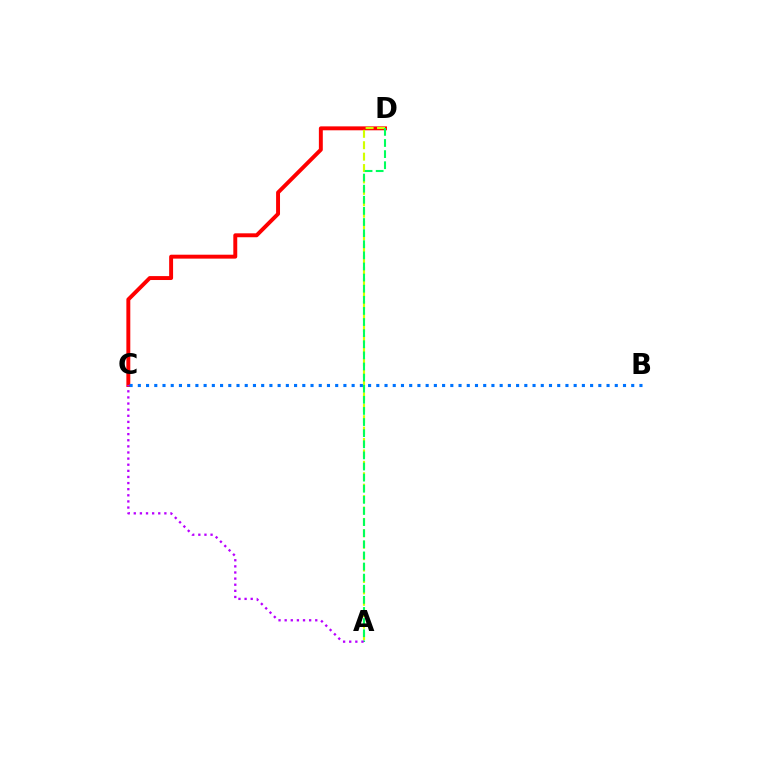{('C', 'D'): [{'color': '#ff0000', 'line_style': 'solid', 'thickness': 2.83}], ('A', 'D'): [{'color': '#d1ff00', 'line_style': 'dashed', 'thickness': 1.55}, {'color': '#00ff5c', 'line_style': 'dashed', 'thickness': 1.51}], ('A', 'C'): [{'color': '#b900ff', 'line_style': 'dotted', 'thickness': 1.66}], ('B', 'C'): [{'color': '#0074ff', 'line_style': 'dotted', 'thickness': 2.23}]}